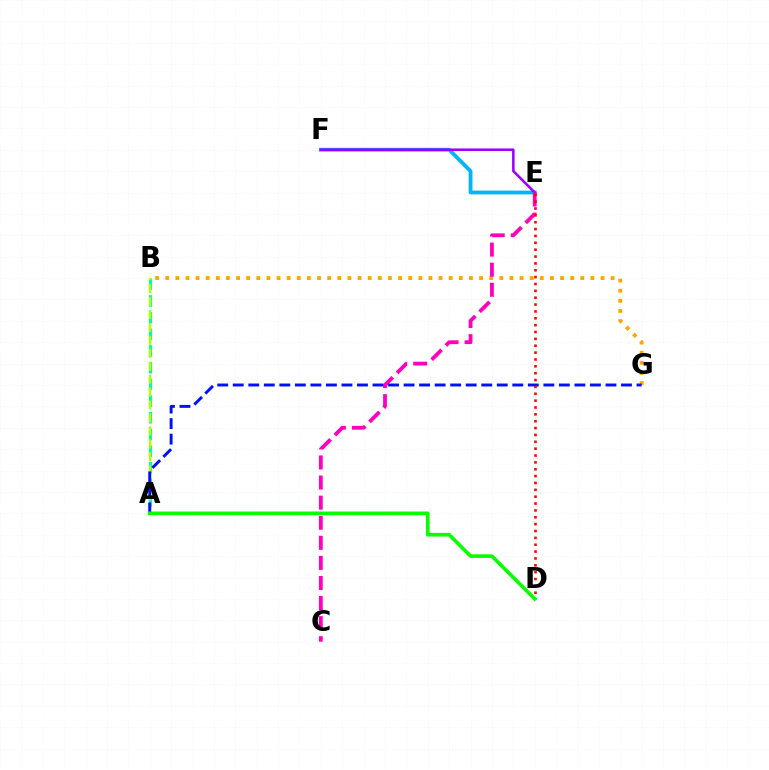{('B', 'G'): [{'color': '#ffa500', 'line_style': 'dotted', 'thickness': 2.75}], ('E', 'F'): [{'color': '#00b5ff', 'line_style': 'solid', 'thickness': 2.73}, {'color': '#9b00ff', 'line_style': 'solid', 'thickness': 1.82}], ('A', 'B'): [{'color': '#00ff9d', 'line_style': 'dashed', 'thickness': 2.27}, {'color': '#b3ff00', 'line_style': 'dashed', 'thickness': 1.76}], ('C', 'E'): [{'color': '#ff00bd', 'line_style': 'dashed', 'thickness': 2.73}], ('A', 'G'): [{'color': '#0010ff', 'line_style': 'dashed', 'thickness': 2.11}], ('D', 'E'): [{'color': '#ff0000', 'line_style': 'dotted', 'thickness': 1.86}], ('A', 'D'): [{'color': '#08ff00', 'line_style': 'solid', 'thickness': 2.61}]}